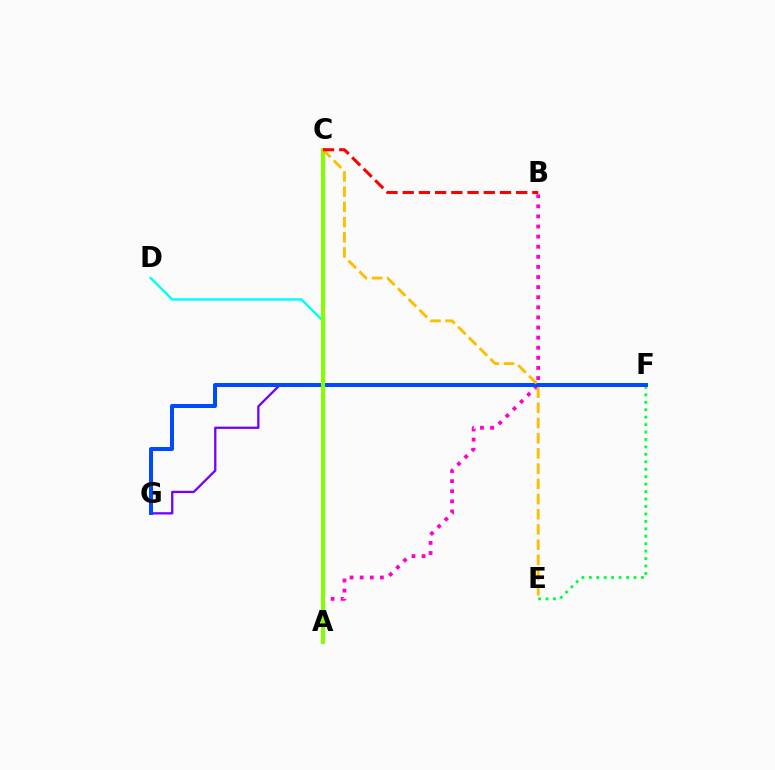{('E', 'F'): [{'color': '#00ff39', 'line_style': 'dotted', 'thickness': 2.02}], ('A', 'B'): [{'color': '#ff00cf', 'line_style': 'dotted', 'thickness': 2.74}], ('F', 'G'): [{'color': '#7200ff', 'line_style': 'solid', 'thickness': 1.64}, {'color': '#004bff', 'line_style': 'solid', 'thickness': 2.88}], ('A', 'D'): [{'color': '#00fff6', 'line_style': 'solid', 'thickness': 1.74}], ('A', 'C'): [{'color': '#84ff00', 'line_style': 'solid', 'thickness': 2.94}], ('C', 'E'): [{'color': '#ffbd00', 'line_style': 'dashed', 'thickness': 2.07}], ('B', 'C'): [{'color': '#ff0000', 'line_style': 'dashed', 'thickness': 2.2}]}